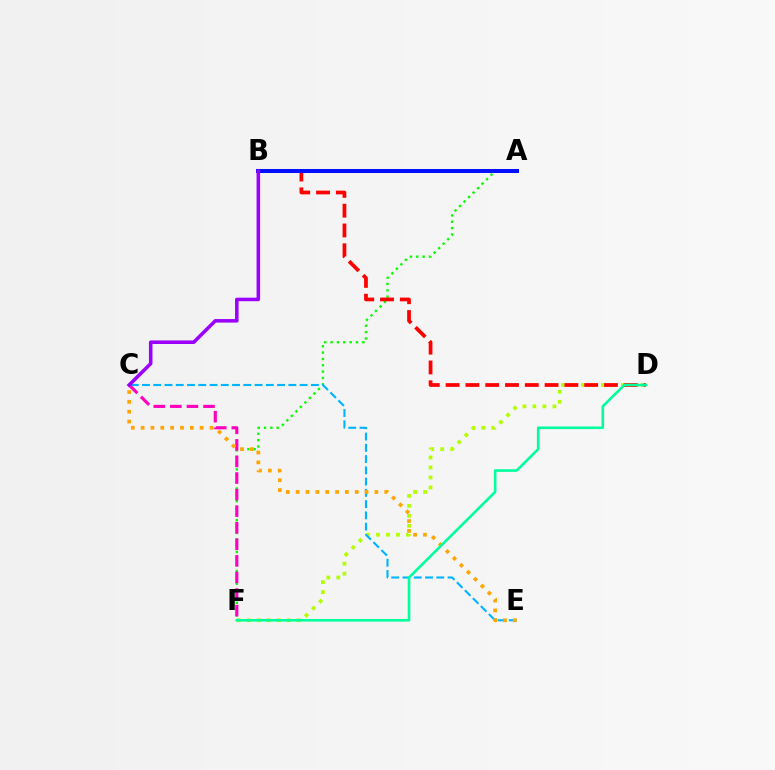{('A', 'F'): [{'color': '#08ff00', 'line_style': 'dotted', 'thickness': 1.73}], ('D', 'F'): [{'color': '#b3ff00', 'line_style': 'dotted', 'thickness': 2.71}, {'color': '#00ff9d', 'line_style': 'solid', 'thickness': 1.87}], ('C', 'E'): [{'color': '#00b5ff', 'line_style': 'dashed', 'thickness': 1.53}, {'color': '#ffa500', 'line_style': 'dotted', 'thickness': 2.67}], ('C', 'F'): [{'color': '#ff00bd', 'line_style': 'dashed', 'thickness': 2.25}], ('B', 'D'): [{'color': '#ff0000', 'line_style': 'dashed', 'thickness': 2.69}], ('A', 'B'): [{'color': '#0010ff', 'line_style': 'solid', 'thickness': 2.89}], ('B', 'C'): [{'color': '#9b00ff', 'line_style': 'solid', 'thickness': 2.55}]}